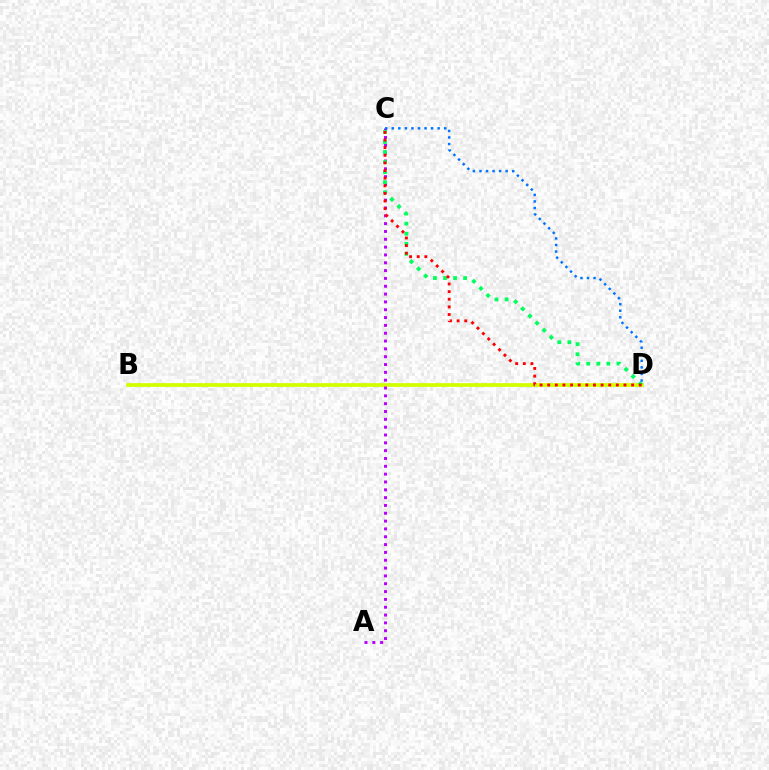{('B', 'D'): [{'color': '#d1ff00', 'line_style': 'solid', 'thickness': 2.69}], ('A', 'C'): [{'color': '#b900ff', 'line_style': 'dotted', 'thickness': 2.13}], ('C', 'D'): [{'color': '#00ff5c', 'line_style': 'dotted', 'thickness': 2.73}, {'color': '#ff0000', 'line_style': 'dotted', 'thickness': 2.07}, {'color': '#0074ff', 'line_style': 'dotted', 'thickness': 1.78}]}